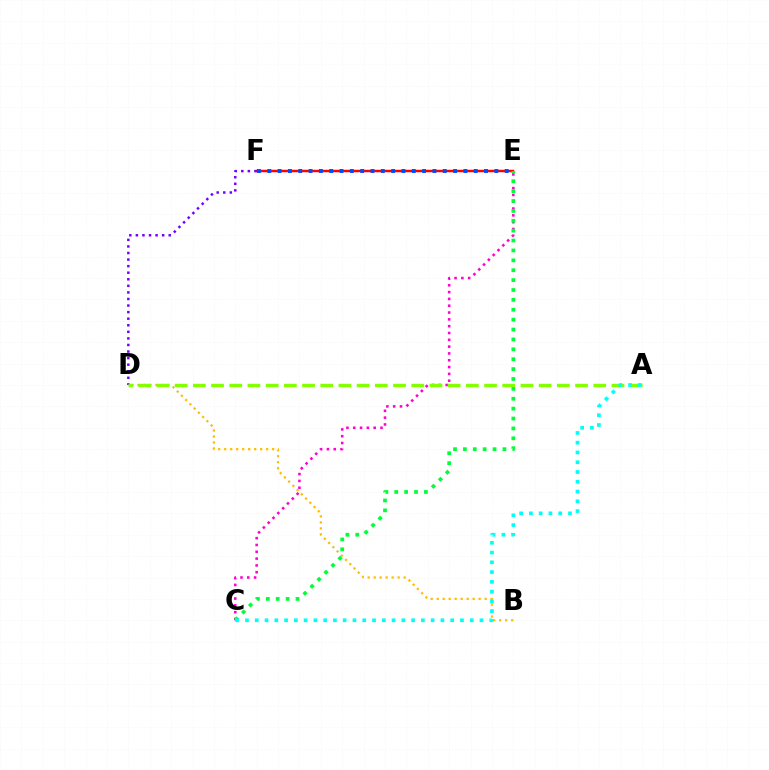{('C', 'E'): [{'color': '#ff00cf', 'line_style': 'dotted', 'thickness': 1.85}, {'color': '#00ff39', 'line_style': 'dotted', 'thickness': 2.69}], ('E', 'F'): [{'color': '#ff0000', 'line_style': 'solid', 'thickness': 1.79}, {'color': '#004bff', 'line_style': 'dotted', 'thickness': 2.8}], ('D', 'F'): [{'color': '#7200ff', 'line_style': 'dotted', 'thickness': 1.78}], ('B', 'D'): [{'color': '#ffbd00', 'line_style': 'dotted', 'thickness': 1.63}], ('A', 'D'): [{'color': '#84ff00', 'line_style': 'dashed', 'thickness': 2.47}], ('A', 'C'): [{'color': '#00fff6', 'line_style': 'dotted', 'thickness': 2.65}]}